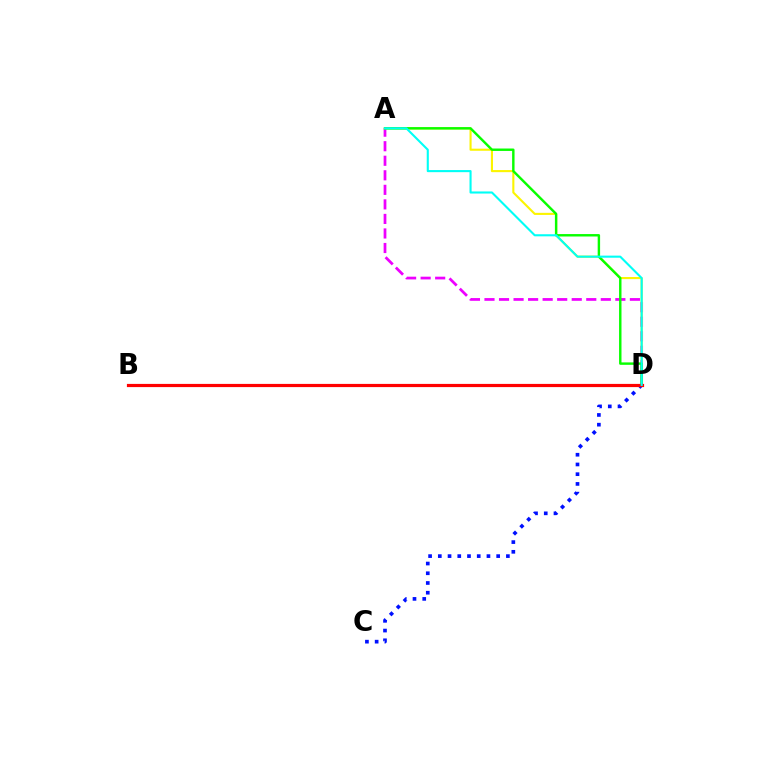{('A', 'D'): [{'color': '#ee00ff', 'line_style': 'dashed', 'thickness': 1.98}, {'color': '#fcf500', 'line_style': 'solid', 'thickness': 1.52}, {'color': '#08ff00', 'line_style': 'solid', 'thickness': 1.74}, {'color': '#00fff6', 'line_style': 'solid', 'thickness': 1.51}], ('C', 'D'): [{'color': '#0010ff', 'line_style': 'dotted', 'thickness': 2.64}], ('B', 'D'): [{'color': '#ff0000', 'line_style': 'solid', 'thickness': 2.3}]}